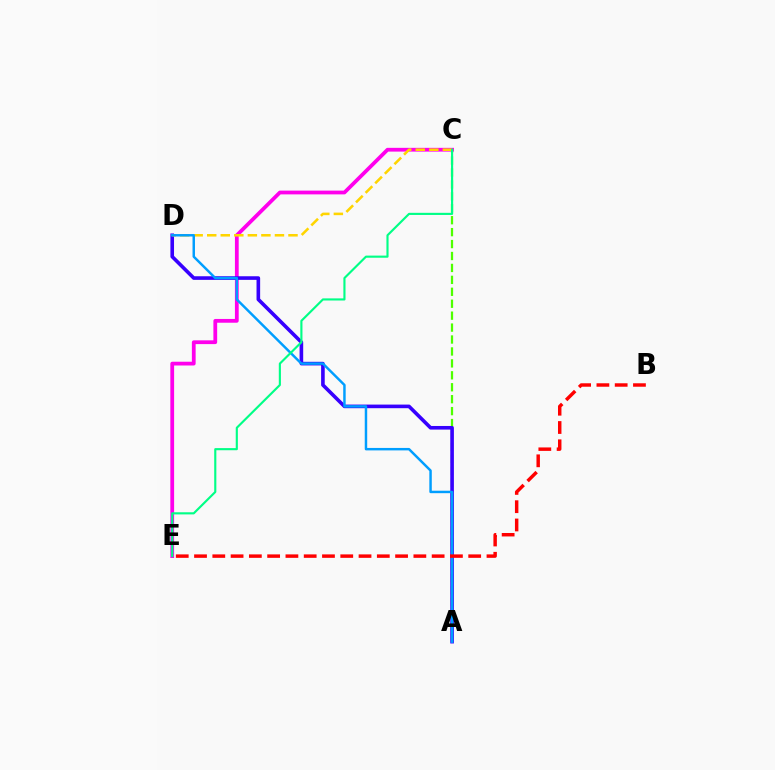{('C', 'E'): [{'color': '#ff00ed', 'line_style': 'solid', 'thickness': 2.71}, {'color': '#00ff86', 'line_style': 'solid', 'thickness': 1.54}], ('A', 'C'): [{'color': '#4fff00', 'line_style': 'dashed', 'thickness': 1.62}], ('A', 'D'): [{'color': '#3700ff', 'line_style': 'solid', 'thickness': 2.6}, {'color': '#009eff', 'line_style': 'solid', 'thickness': 1.77}], ('C', 'D'): [{'color': '#ffd500', 'line_style': 'dashed', 'thickness': 1.84}], ('B', 'E'): [{'color': '#ff0000', 'line_style': 'dashed', 'thickness': 2.48}]}